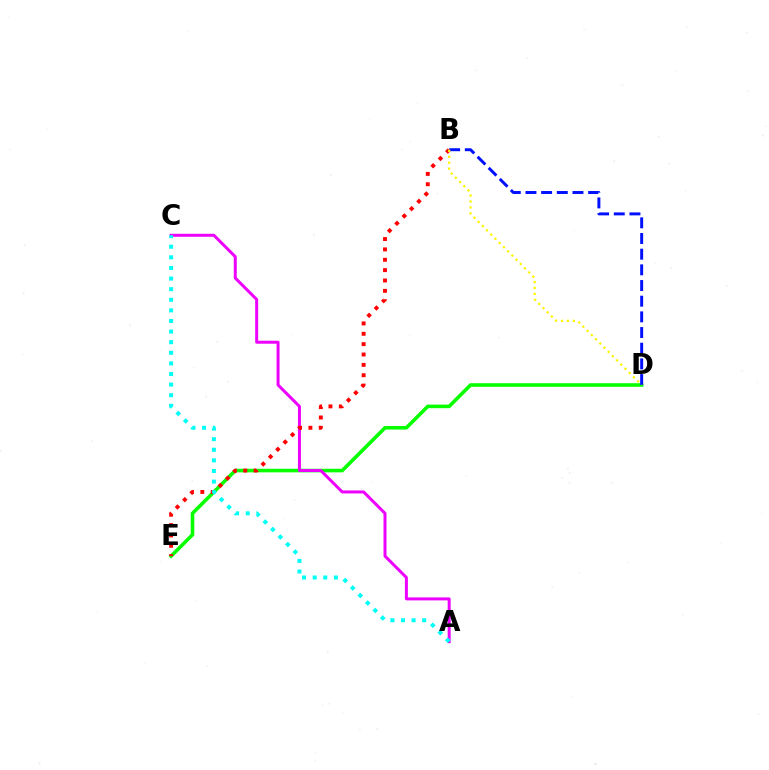{('D', 'E'): [{'color': '#08ff00', 'line_style': 'solid', 'thickness': 2.58}], ('A', 'C'): [{'color': '#ee00ff', 'line_style': 'solid', 'thickness': 2.15}, {'color': '#00fff6', 'line_style': 'dotted', 'thickness': 2.88}], ('B', 'E'): [{'color': '#ff0000', 'line_style': 'dotted', 'thickness': 2.81}], ('B', 'D'): [{'color': '#0010ff', 'line_style': 'dashed', 'thickness': 2.13}, {'color': '#fcf500', 'line_style': 'dotted', 'thickness': 1.62}]}